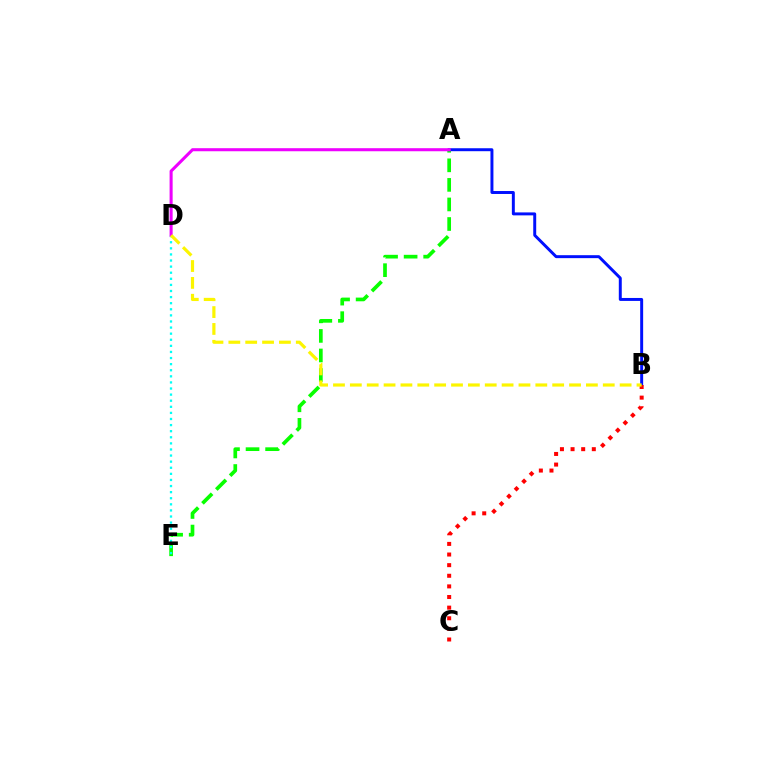{('A', 'E'): [{'color': '#08ff00', 'line_style': 'dashed', 'thickness': 2.66}], ('A', 'B'): [{'color': '#0010ff', 'line_style': 'solid', 'thickness': 2.13}], ('D', 'E'): [{'color': '#00fff6', 'line_style': 'dotted', 'thickness': 1.66}], ('B', 'C'): [{'color': '#ff0000', 'line_style': 'dotted', 'thickness': 2.89}], ('A', 'D'): [{'color': '#ee00ff', 'line_style': 'solid', 'thickness': 2.2}], ('B', 'D'): [{'color': '#fcf500', 'line_style': 'dashed', 'thickness': 2.29}]}